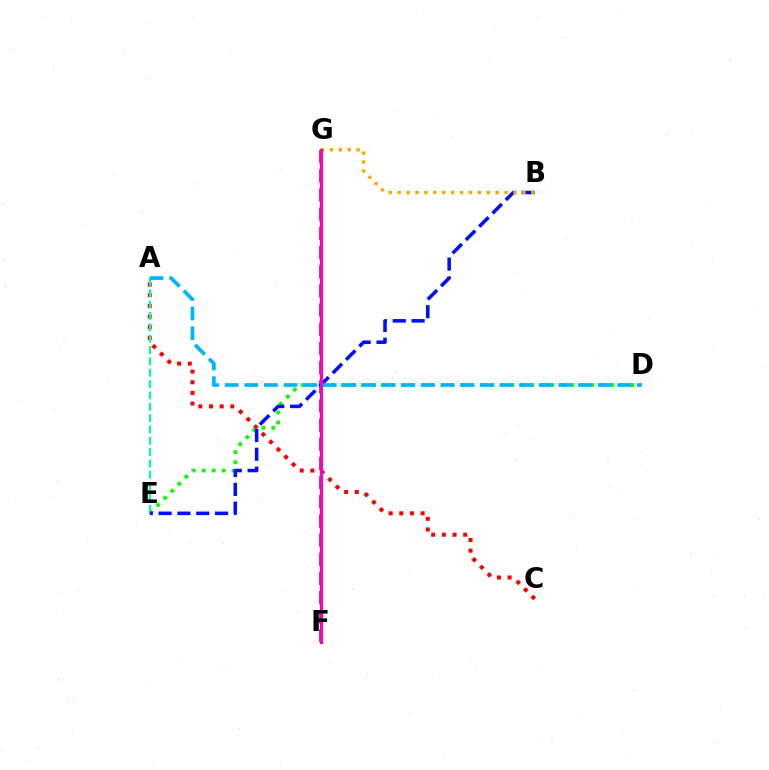{('F', 'G'): [{'color': '#b3ff00', 'line_style': 'dashed', 'thickness': 1.81}, {'color': '#9b00ff', 'line_style': 'dashed', 'thickness': 2.6}, {'color': '#ff00bd', 'line_style': 'solid', 'thickness': 2.27}], ('A', 'C'): [{'color': '#ff0000', 'line_style': 'dotted', 'thickness': 2.9}], ('D', 'E'): [{'color': '#08ff00', 'line_style': 'dotted', 'thickness': 2.71}], ('A', 'E'): [{'color': '#00ff9d', 'line_style': 'dashed', 'thickness': 1.54}], ('B', 'E'): [{'color': '#0010ff', 'line_style': 'dashed', 'thickness': 2.56}], ('B', 'G'): [{'color': '#ffa500', 'line_style': 'dotted', 'thickness': 2.42}], ('A', 'D'): [{'color': '#00b5ff', 'line_style': 'dashed', 'thickness': 2.67}]}